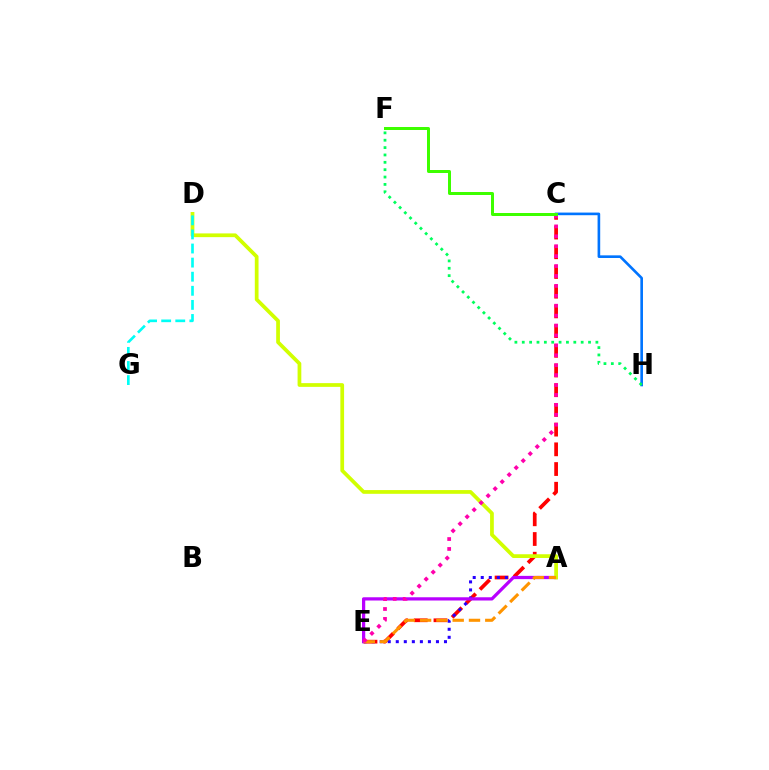{('C', 'H'): [{'color': '#0074ff', 'line_style': 'solid', 'thickness': 1.9}], ('C', 'E'): [{'color': '#ff0000', 'line_style': 'dashed', 'thickness': 2.68}, {'color': '#ff00ac', 'line_style': 'dotted', 'thickness': 2.69}], ('A', 'E'): [{'color': '#2500ff', 'line_style': 'dotted', 'thickness': 2.18}, {'color': '#b900ff', 'line_style': 'solid', 'thickness': 2.33}, {'color': '#ff9400', 'line_style': 'dashed', 'thickness': 2.21}], ('F', 'H'): [{'color': '#00ff5c', 'line_style': 'dotted', 'thickness': 2.0}], ('A', 'D'): [{'color': '#d1ff00', 'line_style': 'solid', 'thickness': 2.69}], ('C', 'F'): [{'color': '#3dff00', 'line_style': 'solid', 'thickness': 2.15}], ('D', 'G'): [{'color': '#00fff6', 'line_style': 'dashed', 'thickness': 1.91}]}